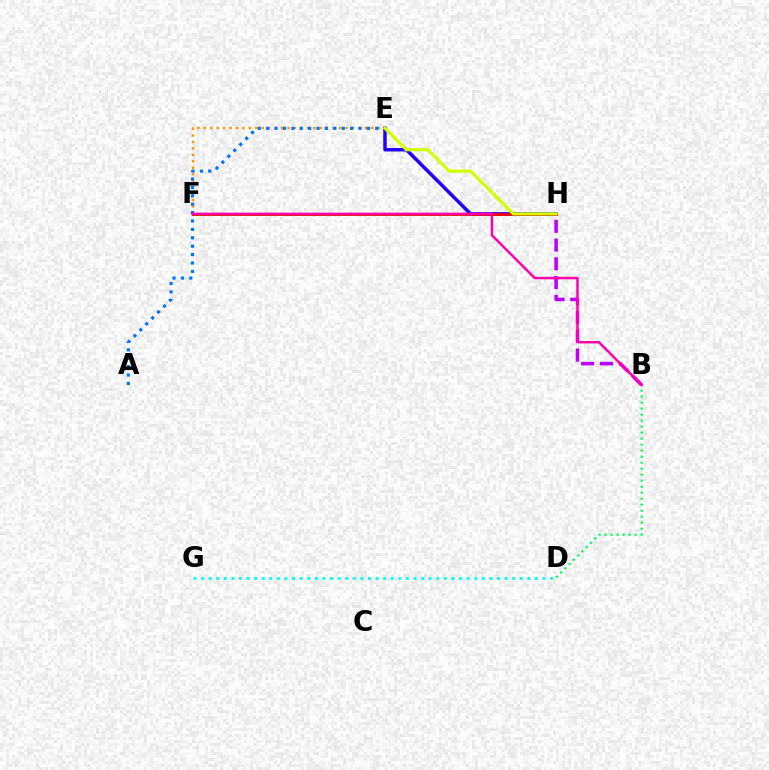{('D', 'G'): [{'color': '#00fff6', 'line_style': 'dotted', 'thickness': 2.06}], ('F', 'H'): [{'color': '#3dff00', 'line_style': 'solid', 'thickness': 2.02}, {'color': '#ff0000', 'line_style': 'solid', 'thickness': 1.92}], ('E', 'H'): [{'color': '#2500ff', 'line_style': 'solid', 'thickness': 2.52}, {'color': '#d1ff00', 'line_style': 'solid', 'thickness': 2.28}], ('E', 'F'): [{'color': '#ff9400', 'line_style': 'dotted', 'thickness': 1.75}], ('A', 'E'): [{'color': '#0074ff', 'line_style': 'dotted', 'thickness': 2.28}], ('B', 'H'): [{'color': '#b900ff', 'line_style': 'dashed', 'thickness': 2.55}], ('B', 'D'): [{'color': '#00ff5c', 'line_style': 'dotted', 'thickness': 1.63}], ('B', 'F'): [{'color': '#ff00ac', 'line_style': 'solid', 'thickness': 1.78}]}